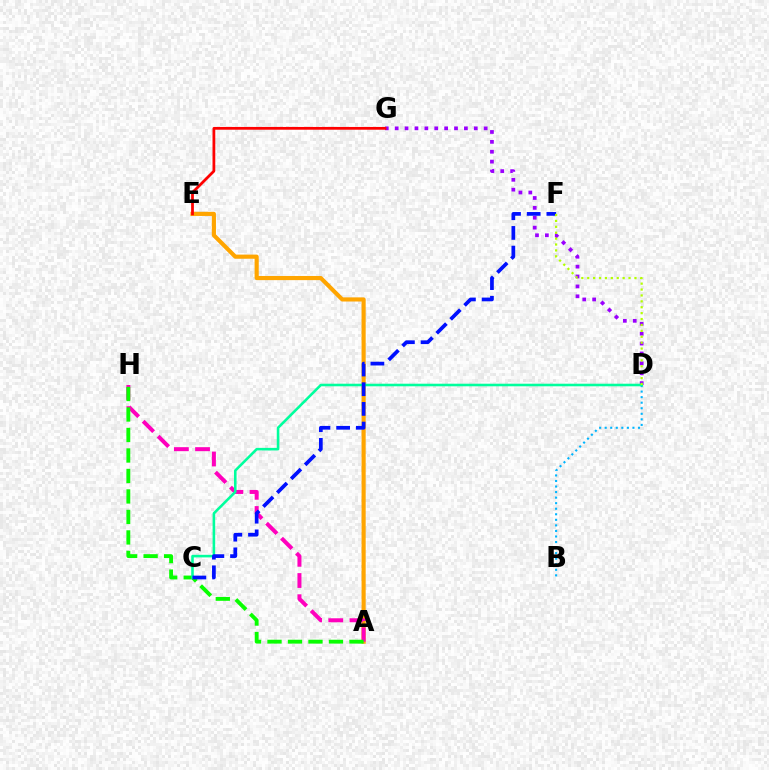{('B', 'D'): [{'color': '#00b5ff', 'line_style': 'dotted', 'thickness': 1.51}], ('D', 'G'): [{'color': '#9b00ff', 'line_style': 'dotted', 'thickness': 2.69}], ('A', 'E'): [{'color': '#ffa500', 'line_style': 'solid', 'thickness': 2.98}], ('A', 'H'): [{'color': '#ff00bd', 'line_style': 'dashed', 'thickness': 2.88}, {'color': '#08ff00', 'line_style': 'dashed', 'thickness': 2.78}], ('C', 'D'): [{'color': '#00ff9d', 'line_style': 'solid', 'thickness': 1.86}], ('C', 'F'): [{'color': '#0010ff', 'line_style': 'dashed', 'thickness': 2.67}], ('D', 'F'): [{'color': '#b3ff00', 'line_style': 'dotted', 'thickness': 1.6}], ('E', 'G'): [{'color': '#ff0000', 'line_style': 'solid', 'thickness': 1.99}]}